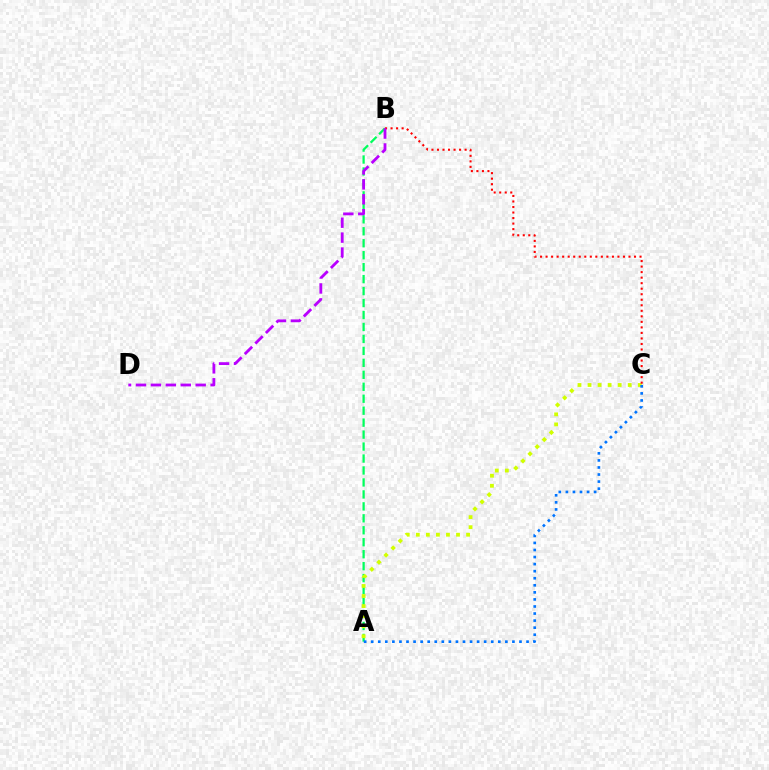{('A', 'B'): [{'color': '#00ff5c', 'line_style': 'dashed', 'thickness': 1.62}], ('A', 'C'): [{'color': '#d1ff00', 'line_style': 'dotted', 'thickness': 2.73}, {'color': '#0074ff', 'line_style': 'dotted', 'thickness': 1.92}], ('B', 'C'): [{'color': '#ff0000', 'line_style': 'dotted', 'thickness': 1.5}], ('B', 'D'): [{'color': '#b900ff', 'line_style': 'dashed', 'thickness': 2.03}]}